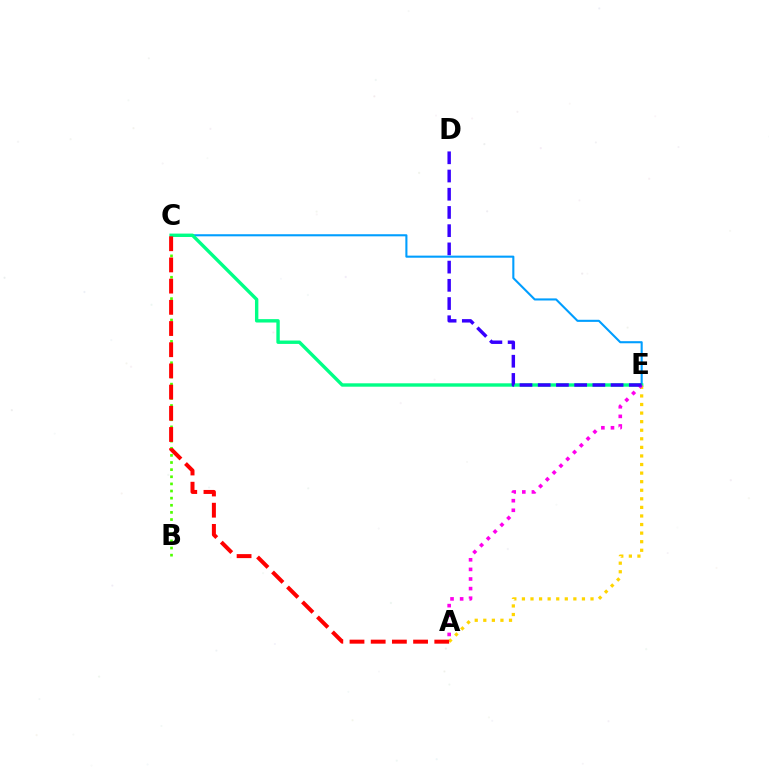{('B', 'C'): [{'color': '#4fff00', 'line_style': 'dotted', 'thickness': 1.94}], ('C', 'E'): [{'color': '#009eff', 'line_style': 'solid', 'thickness': 1.51}, {'color': '#00ff86', 'line_style': 'solid', 'thickness': 2.44}], ('A', 'E'): [{'color': '#ffd500', 'line_style': 'dotted', 'thickness': 2.33}, {'color': '#ff00ed', 'line_style': 'dotted', 'thickness': 2.61}], ('A', 'C'): [{'color': '#ff0000', 'line_style': 'dashed', 'thickness': 2.88}], ('D', 'E'): [{'color': '#3700ff', 'line_style': 'dashed', 'thickness': 2.48}]}